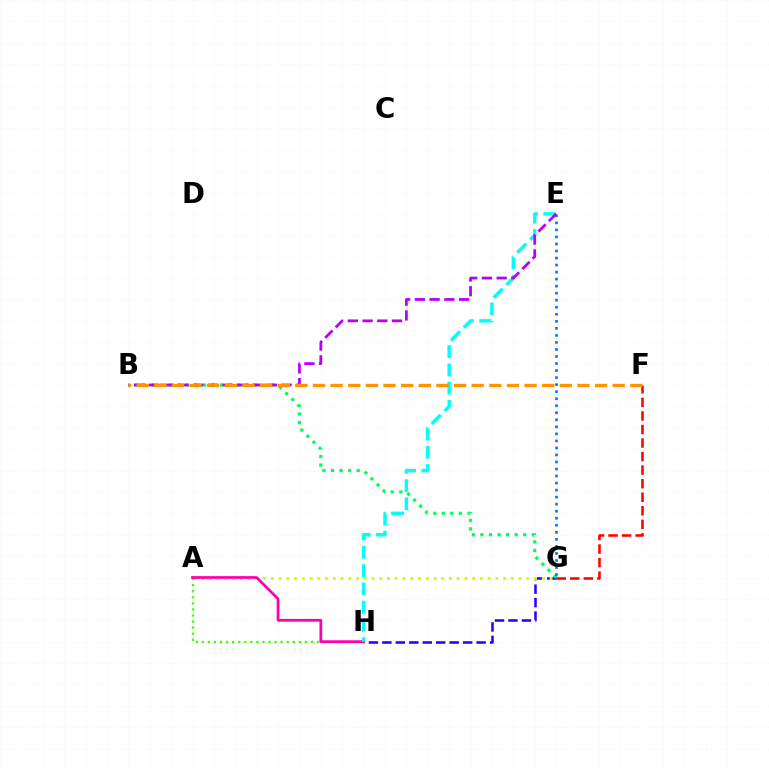{('F', 'G'): [{'color': '#ff0000', 'line_style': 'dashed', 'thickness': 1.84}], ('A', 'H'): [{'color': '#3dff00', 'line_style': 'dotted', 'thickness': 1.65}, {'color': '#ff00ac', 'line_style': 'solid', 'thickness': 1.98}], ('G', 'H'): [{'color': '#2500ff', 'line_style': 'dashed', 'thickness': 1.83}], ('A', 'G'): [{'color': '#d1ff00', 'line_style': 'dotted', 'thickness': 2.1}], ('B', 'G'): [{'color': '#00ff5c', 'line_style': 'dotted', 'thickness': 2.33}], ('E', 'G'): [{'color': '#0074ff', 'line_style': 'dotted', 'thickness': 1.91}], ('E', 'H'): [{'color': '#00fff6', 'line_style': 'dashed', 'thickness': 2.48}], ('B', 'E'): [{'color': '#b900ff', 'line_style': 'dashed', 'thickness': 2.0}], ('B', 'F'): [{'color': '#ff9400', 'line_style': 'dashed', 'thickness': 2.39}]}